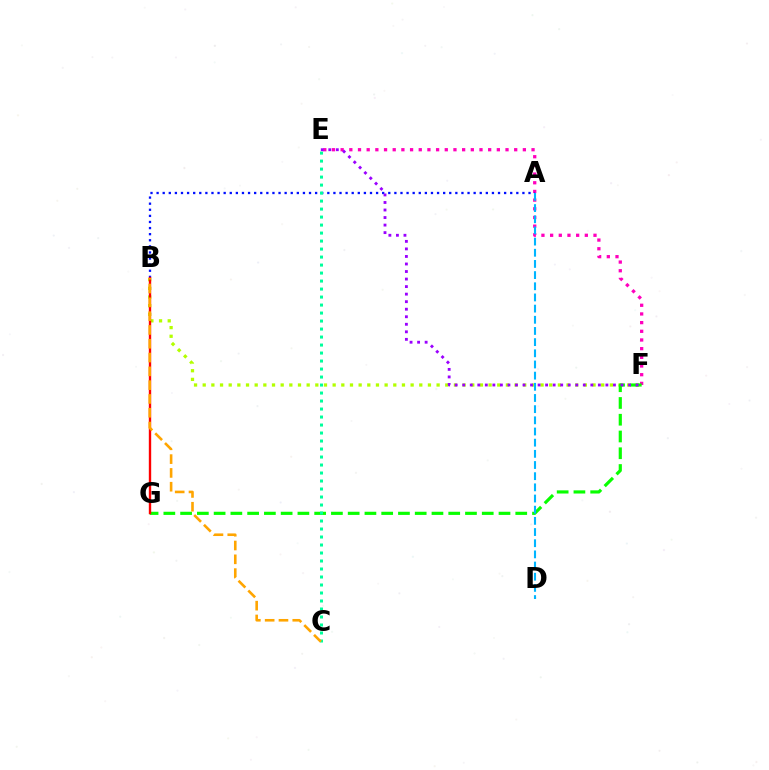{('E', 'F'): [{'color': '#ff00bd', 'line_style': 'dotted', 'thickness': 2.36}, {'color': '#9b00ff', 'line_style': 'dotted', 'thickness': 2.05}], ('A', 'B'): [{'color': '#0010ff', 'line_style': 'dotted', 'thickness': 1.66}], ('B', 'F'): [{'color': '#b3ff00', 'line_style': 'dotted', 'thickness': 2.35}], ('F', 'G'): [{'color': '#08ff00', 'line_style': 'dashed', 'thickness': 2.28}], ('B', 'G'): [{'color': '#ff0000', 'line_style': 'solid', 'thickness': 1.71}], ('A', 'D'): [{'color': '#00b5ff', 'line_style': 'dashed', 'thickness': 1.52}], ('C', 'E'): [{'color': '#00ff9d', 'line_style': 'dotted', 'thickness': 2.17}], ('B', 'C'): [{'color': '#ffa500', 'line_style': 'dashed', 'thickness': 1.88}]}